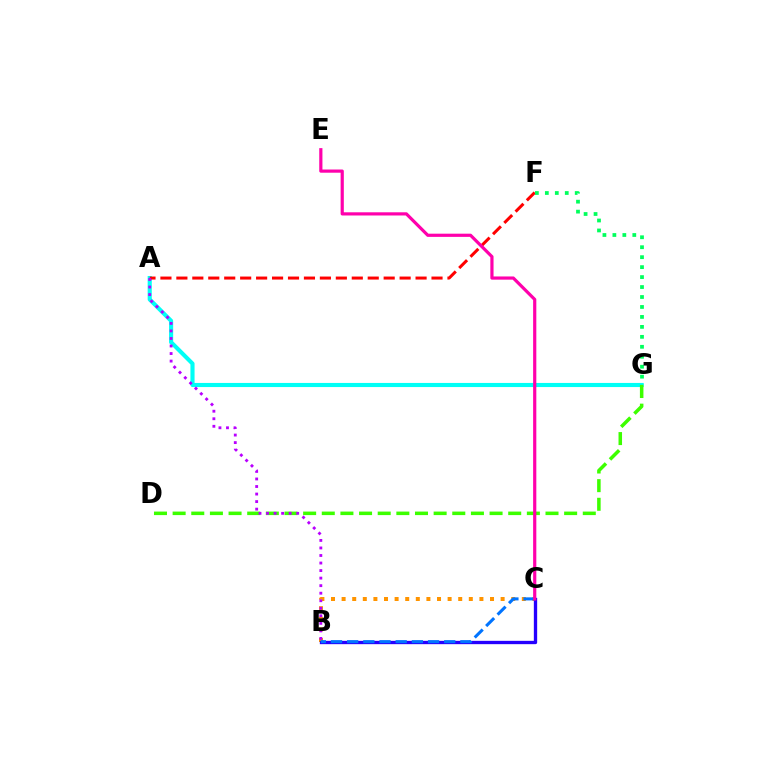{('A', 'G'): [{'color': '#00fff6', 'line_style': 'solid', 'thickness': 2.96}], ('B', 'C'): [{'color': '#d1ff00', 'line_style': 'dotted', 'thickness': 1.98}, {'color': '#ff9400', 'line_style': 'dotted', 'thickness': 2.88}, {'color': '#2500ff', 'line_style': 'solid', 'thickness': 2.39}, {'color': '#0074ff', 'line_style': 'dashed', 'thickness': 2.2}], ('A', 'F'): [{'color': '#ff0000', 'line_style': 'dashed', 'thickness': 2.17}], ('D', 'G'): [{'color': '#3dff00', 'line_style': 'dashed', 'thickness': 2.53}], ('A', 'B'): [{'color': '#b900ff', 'line_style': 'dotted', 'thickness': 2.05}], ('F', 'G'): [{'color': '#00ff5c', 'line_style': 'dotted', 'thickness': 2.71}], ('C', 'E'): [{'color': '#ff00ac', 'line_style': 'solid', 'thickness': 2.3}]}